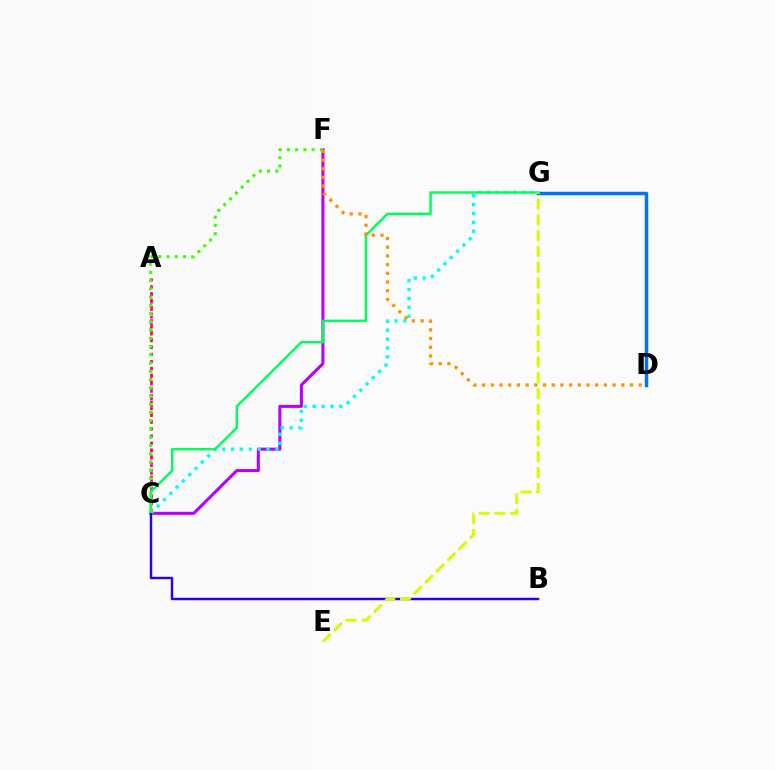{('A', 'C'): [{'color': '#ff0000', 'line_style': 'dotted', 'thickness': 1.85}, {'color': '#ff00ac', 'line_style': 'dotted', 'thickness': 2.02}], ('C', 'F'): [{'color': '#b900ff', 'line_style': 'solid', 'thickness': 2.19}, {'color': '#3dff00', 'line_style': 'dotted', 'thickness': 2.24}], ('C', 'G'): [{'color': '#00fff6', 'line_style': 'dotted', 'thickness': 2.41}, {'color': '#00ff5c', 'line_style': 'solid', 'thickness': 1.78}], ('D', 'G'): [{'color': '#0074ff', 'line_style': 'solid', 'thickness': 2.49}], ('B', 'C'): [{'color': '#2500ff', 'line_style': 'solid', 'thickness': 1.76}], ('D', 'F'): [{'color': '#ff9400', 'line_style': 'dotted', 'thickness': 2.36}], ('E', 'G'): [{'color': '#d1ff00', 'line_style': 'dashed', 'thickness': 2.15}]}